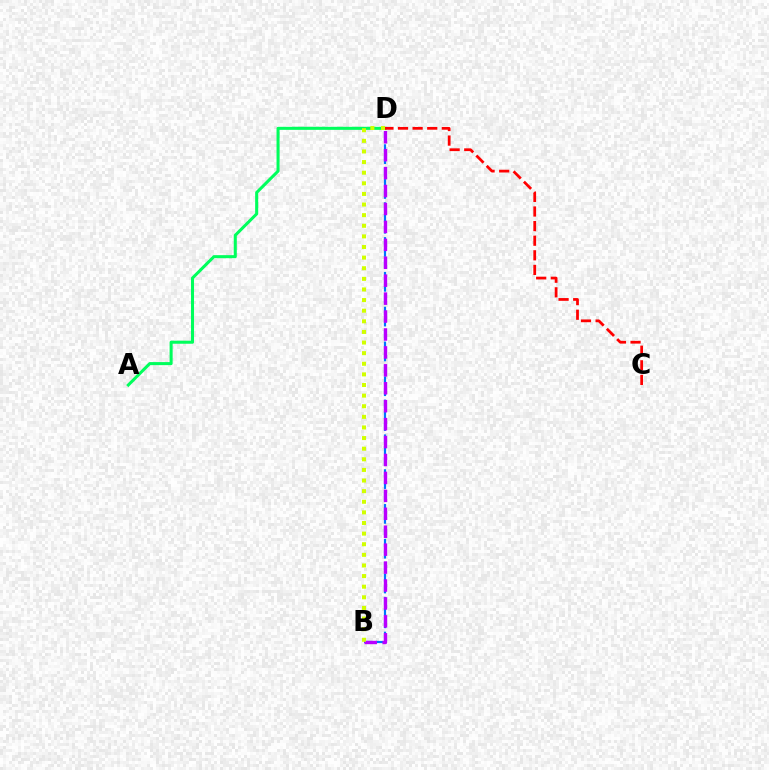{('B', 'D'): [{'color': '#0074ff', 'line_style': 'dashed', 'thickness': 1.58}, {'color': '#b900ff', 'line_style': 'dashed', 'thickness': 2.44}, {'color': '#d1ff00', 'line_style': 'dotted', 'thickness': 2.88}], ('A', 'D'): [{'color': '#00ff5c', 'line_style': 'solid', 'thickness': 2.19}], ('C', 'D'): [{'color': '#ff0000', 'line_style': 'dashed', 'thickness': 1.98}]}